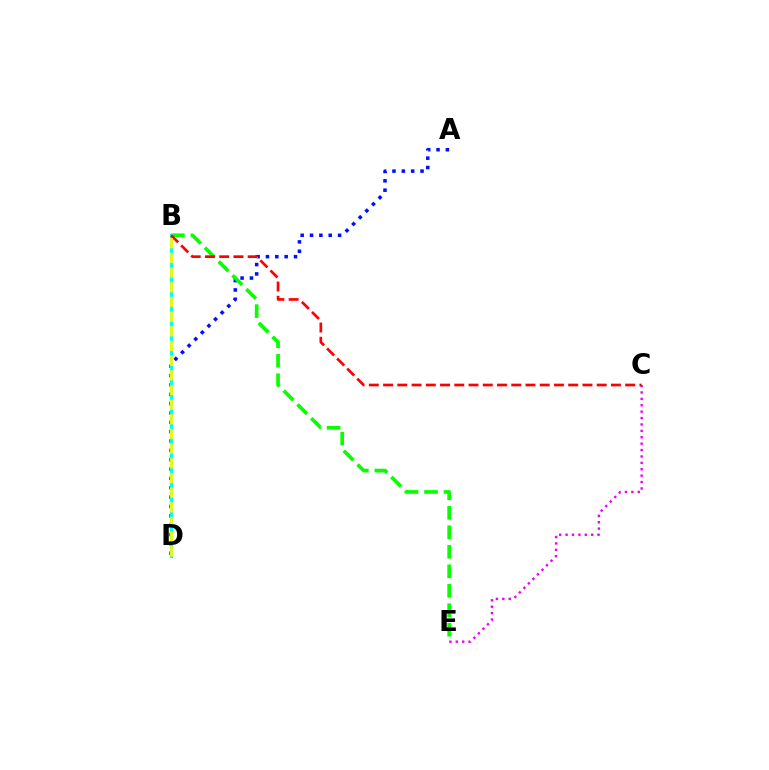{('A', 'D'): [{'color': '#0010ff', 'line_style': 'dotted', 'thickness': 2.54}], ('B', 'E'): [{'color': '#08ff00', 'line_style': 'dashed', 'thickness': 2.65}], ('B', 'D'): [{'color': '#00fff6', 'line_style': 'solid', 'thickness': 2.2}, {'color': '#fcf500', 'line_style': 'dashed', 'thickness': 1.99}], ('C', 'E'): [{'color': '#ee00ff', 'line_style': 'dotted', 'thickness': 1.74}], ('B', 'C'): [{'color': '#ff0000', 'line_style': 'dashed', 'thickness': 1.93}]}